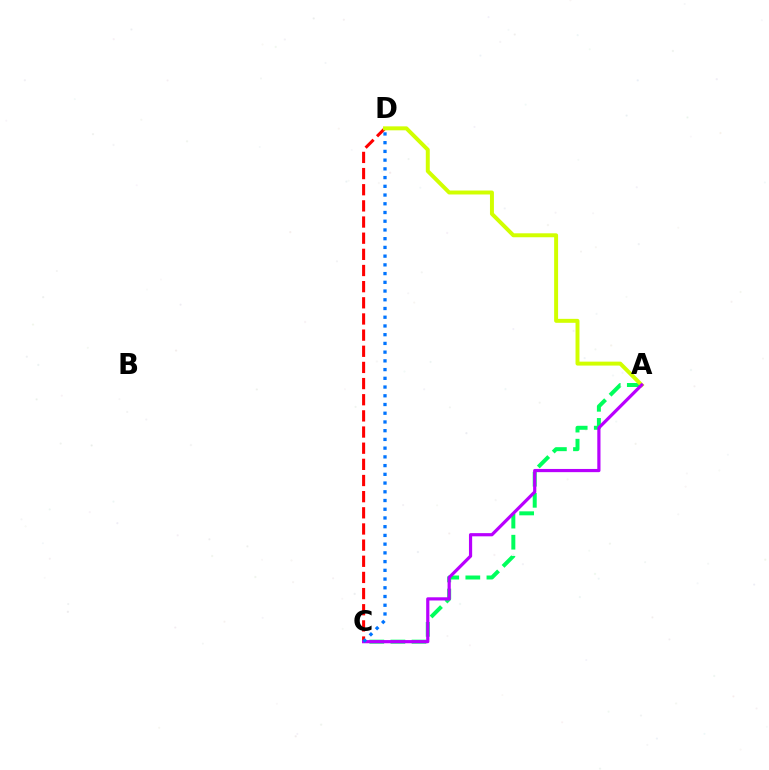{('A', 'C'): [{'color': '#00ff5c', 'line_style': 'dashed', 'thickness': 2.87}, {'color': '#b900ff', 'line_style': 'solid', 'thickness': 2.3}], ('C', 'D'): [{'color': '#ff0000', 'line_style': 'dashed', 'thickness': 2.19}, {'color': '#0074ff', 'line_style': 'dotted', 'thickness': 2.37}], ('A', 'D'): [{'color': '#d1ff00', 'line_style': 'solid', 'thickness': 2.85}]}